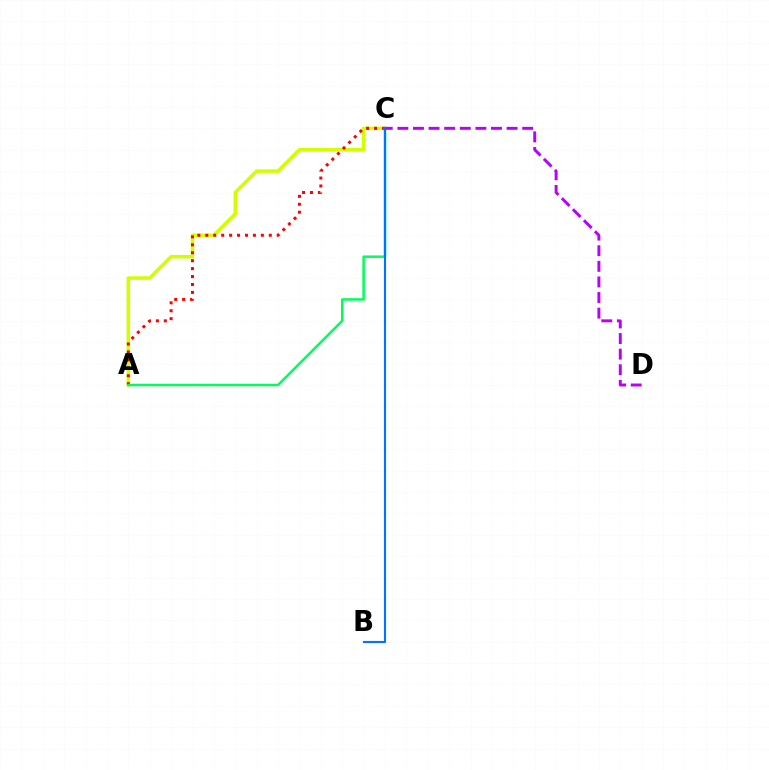{('A', 'C'): [{'color': '#d1ff00', 'line_style': 'solid', 'thickness': 2.55}, {'color': '#ff0000', 'line_style': 'dotted', 'thickness': 2.16}, {'color': '#00ff5c', 'line_style': 'solid', 'thickness': 1.81}], ('C', 'D'): [{'color': '#b900ff', 'line_style': 'dashed', 'thickness': 2.12}], ('B', 'C'): [{'color': '#0074ff', 'line_style': 'solid', 'thickness': 1.53}]}